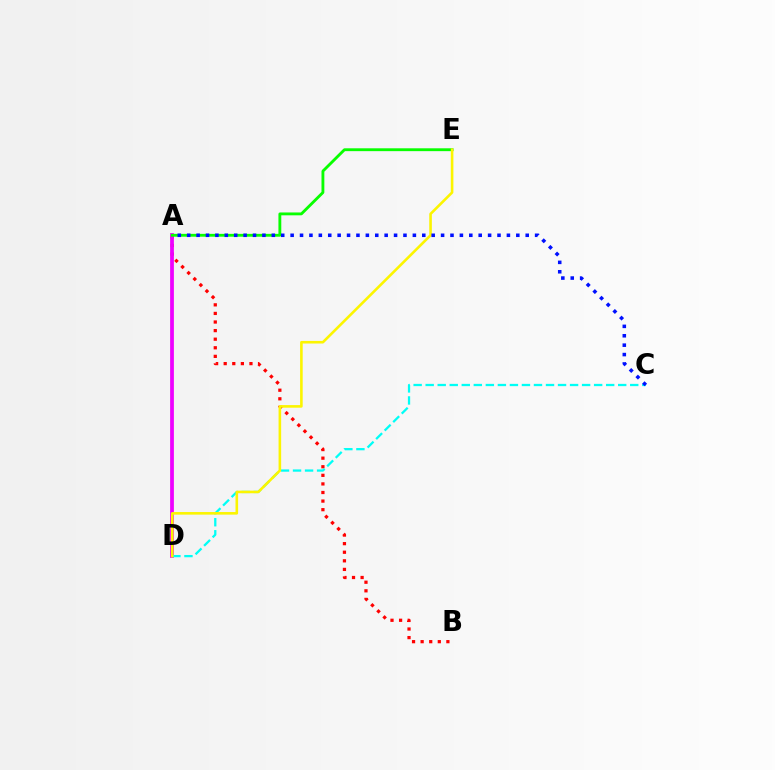{('A', 'B'): [{'color': '#ff0000', 'line_style': 'dotted', 'thickness': 2.33}], ('A', 'D'): [{'color': '#ee00ff', 'line_style': 'solid', 'thickness': 2.71}], ('A', 'E'): [{'color': '#08ff00', 'line_style': 'solid', 'thickness': 2.05}], ('C', 'D'): [{'color': '#00fff6', 'line_style': 'dashed', 'thickness': 1.63}], ('D', 'E'): [{'color': '#fcf500', 'line_style': 'solid', 'thickness': 1.87}], ('A', 'C'): [{'color': '#0010ff', 'line_style': 'dotted', 'thickness': 2.55}]}